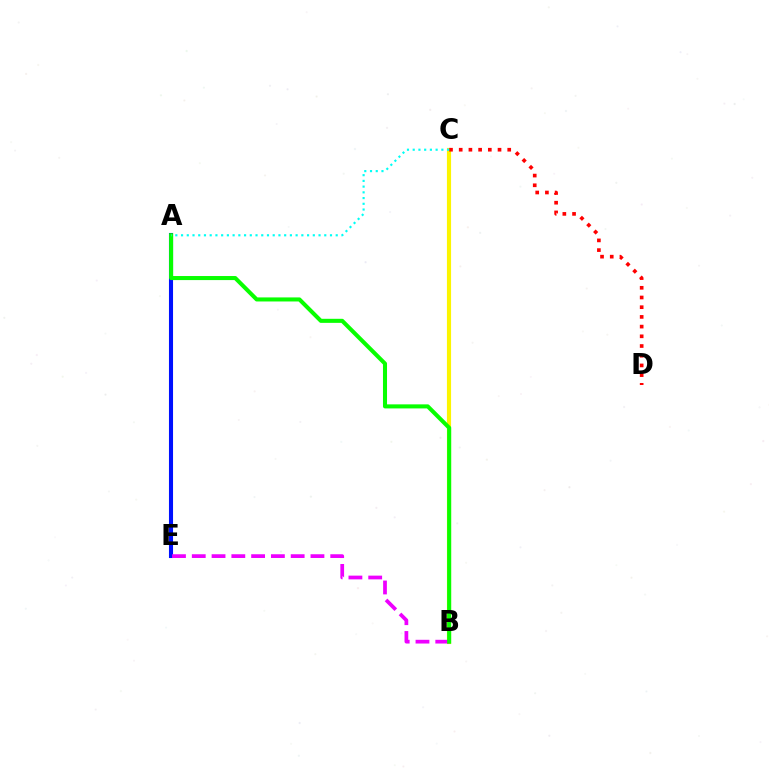{('B', 'C'): [{'color': '#fcf500', 'line_style': 'solid', 'thickness': 2.99}], ('A', 'E'): [{'color': '#0010ff', 'line_style': 'solid', 'thickness': 2.93}], ('C', 'D'): [{'color': '#ff0000', 'line_style': 'dotted', 'thickness': 2.64}], ('B', 'E'): [{'color': '#ee00ff', 'line_style': 'dashed', 'thickness': 2.69}], ('A', 'B'): [{'color': '#08ff00', 'line_style': 'solid', 'thickness': 2.92}], ('A', 'C'): [{'color': '#00fff6', 'line_style': 'dotted', 'thickness': 1.56}]}